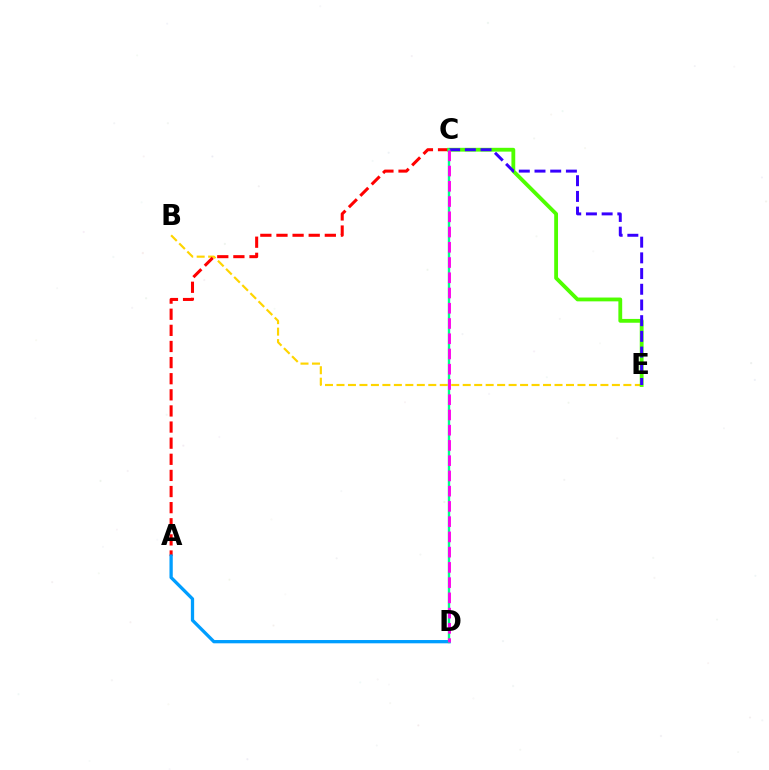{('B', 'E'): [{'color': '#ffd500', 'line_style': 'dashed', 'thickness': 1.56}], ('A', 'C'): [{'color': '#ff0000', 'line_style': 'dashed', 'thickness': 2.19}], ('C', 'E'): [{'color': '#4fff00', 'line_style': 'solid', 'thickness': 2.75}, {'color': '#3700ff', 'line_style': 'dashed', 'thickness': 2.13}], ('A', 'D'): [{'color': '#009eff', 'line_style': 'solid', 'thickness': 2.36}], ('C', 'D'): [{'color': '#00ff86', 'line_style': 'solid', 'thickness': 1.71}, {'color': '#ff00ed', 'line_style': 'dashed', 'thickness': 2.07}]}